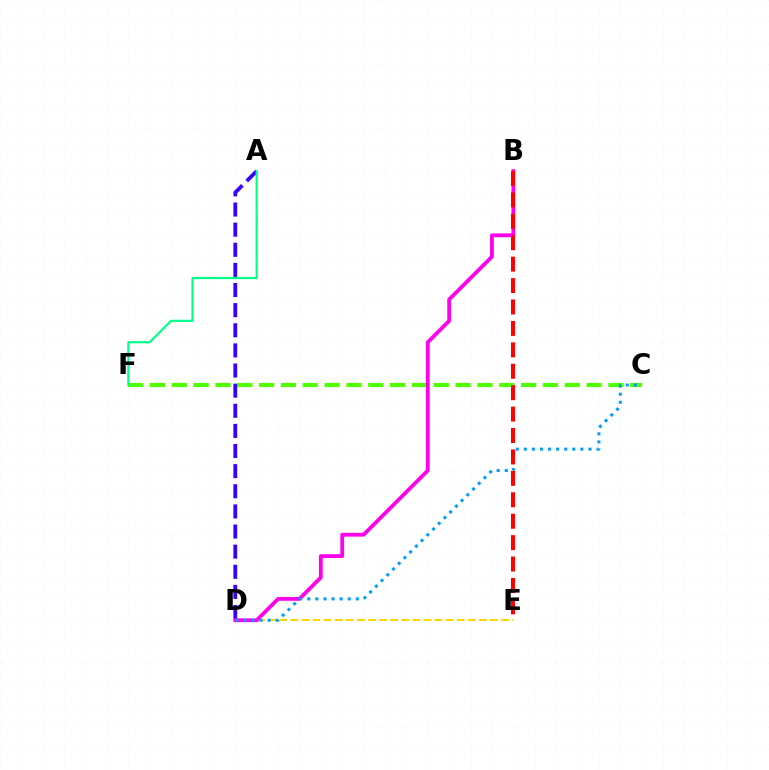{('D', 'E'): [{'color': '#ffd500', 'line_style': 'dashed', 'thickness': 1.51}], ('C', 'F'): [{'color': '#4fff00', 'line_style': 'dashed', 'thickness': 2.97}], ('A', 'D'): [{'color': '#3700ff', 'line_style': 'dashed', 'thickness': 2.73}], ('B', 'D'): [{'color': '#ff00ed', 'line_style': 'solid', 'thickness': 2.73}], ('C', 'D'): [{'color': '#009eff', 'line_style': 'dotted', 'thickness': 2.2}], ('B', 'E'): [{'color': '#ff0000', 'line_style': 'dashed', 'thickness': 2.91}], ('A', 'F'): [{'color': '#00ff86', 'line_style': 'solid', 'thickness': 1.56}]}